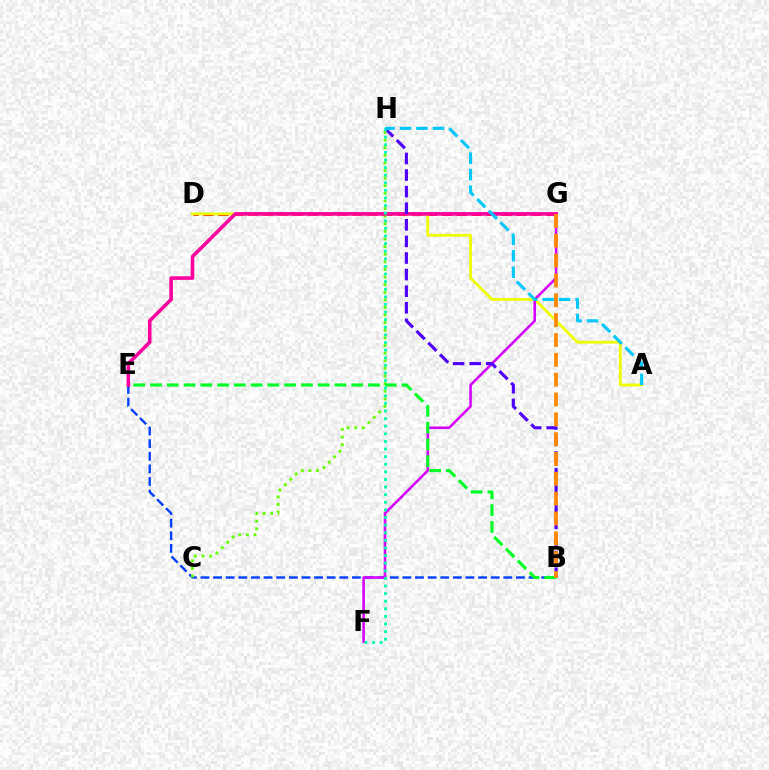{('D', 'G'): [{'color': '#ff0000', 'line_style': 'dashed', 'thickness': 2.02}], ('B', 'E'): [{'color': '#003fff', 'line_style': 'dashed', 'thickness': 1.71}, {'color': '#00ff27', 'line_style': 'dashed', 'thickness': 2.28}], ('C', 'H'): [{'color': '#66ff00', 'line_style': 'dotted', 'thickness': 2.07}], ('A', 'D'): [{'color': '#eeff00', 'line_style': 'solid', 'thickness': 2.03}], ('F', 'G'): [{'color': '#d600ff', 'line_style': 'solid', 'thickness': 1.85}], ('E', 'G'): [{'color': '#ff00a0', 'line_style': 'solid', 'thickness': 2.58}], ('B', 'H'): [{'color': '#4f00ff', 'line_style': 'dashed', 'thickness': 2.25}], ('F', 'H'): [{'color': '#00ffaf', 'line_style': 'dotted', 'thickness': 2.07}], ('B', 'G'): [{'color': '#ff8800', 'line_style': 'dashed', 'thickness': 2.7}], ('A', 'H'): [{'color': '#00c7ff', 'line_style': 'dashed', 'thickness': 2.24}]}